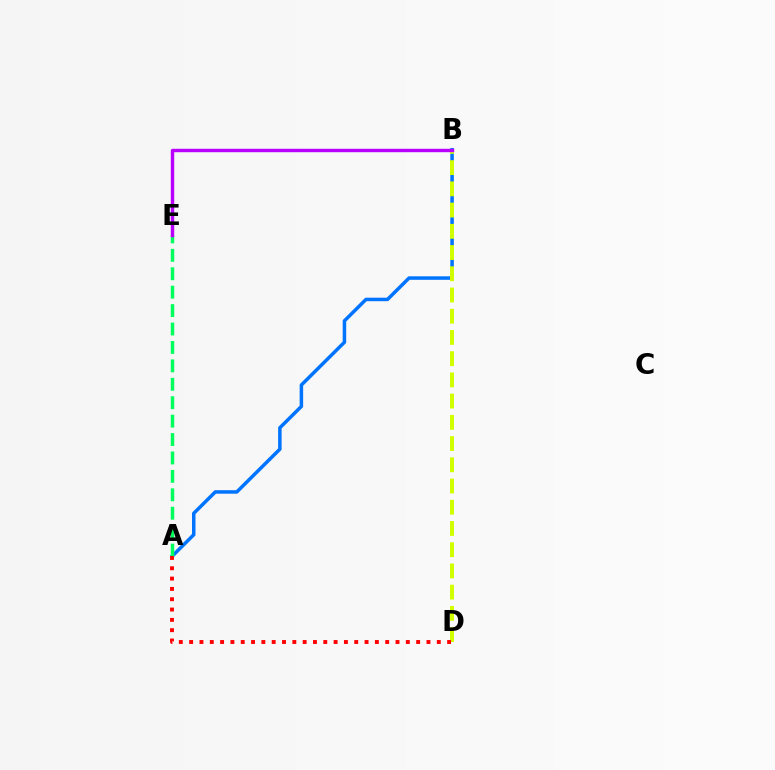{('A', 'B'): [{'color': '#0074ff', 'line_style': 'solid', 'thickness': 2.52}], ('A', 'E'): [{'color': '#00ff5c', 'line_style': 'dashed', 'thickness': 2.5}], ('B', 'D'): [{'color': '#d1ff00', 'line_style': 'dashed', 'thickness': 2.88}], ('B', 'E'): [{'color': '#b900ff', 'line_style': 'solid', 'thickness': 2.47}], ('A', 'D'): [{'color': '#ff0000', 'line_style': 'dotted', 'thickness': 2.8}]}